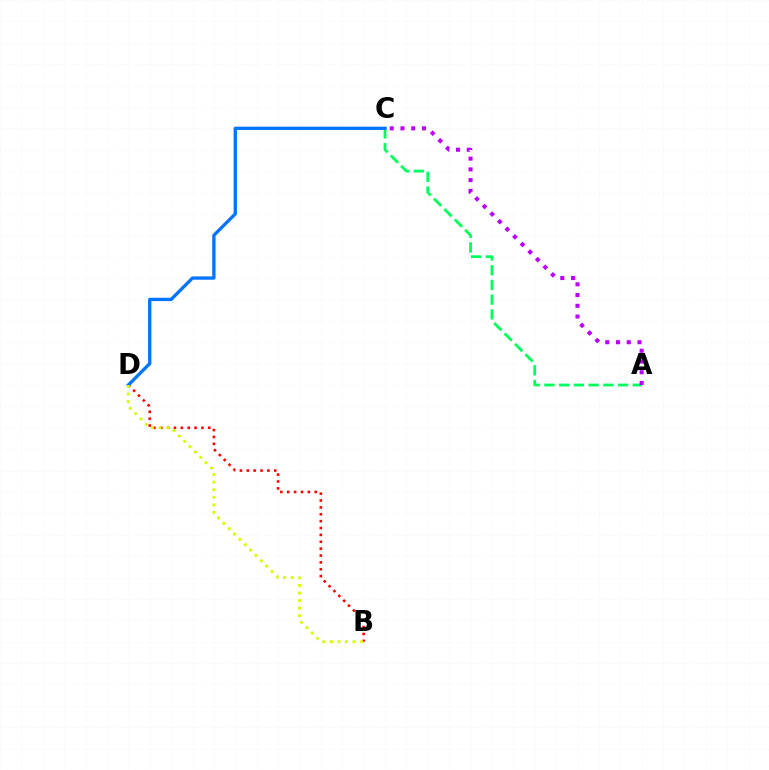{('B', 'D'): [{'color': '#ff0000', 'line_style': 'dotted', 'thickness': 1.87}, {'color': '#d1ff00', 'line_style': 'dotted', 'thickness': 2.05}], ('A', 'C'): [{'color': '#00ff5c', 'line_style': 'dashed', 'thickness': 2.0}, {'color': '#b900ff', 'line_style': 'dotted', 'thickness': 2.92}], ('C', 'D'): [{'color': '#0074ff', 'line_style': 'solid', 'thickness': 2.38}]}